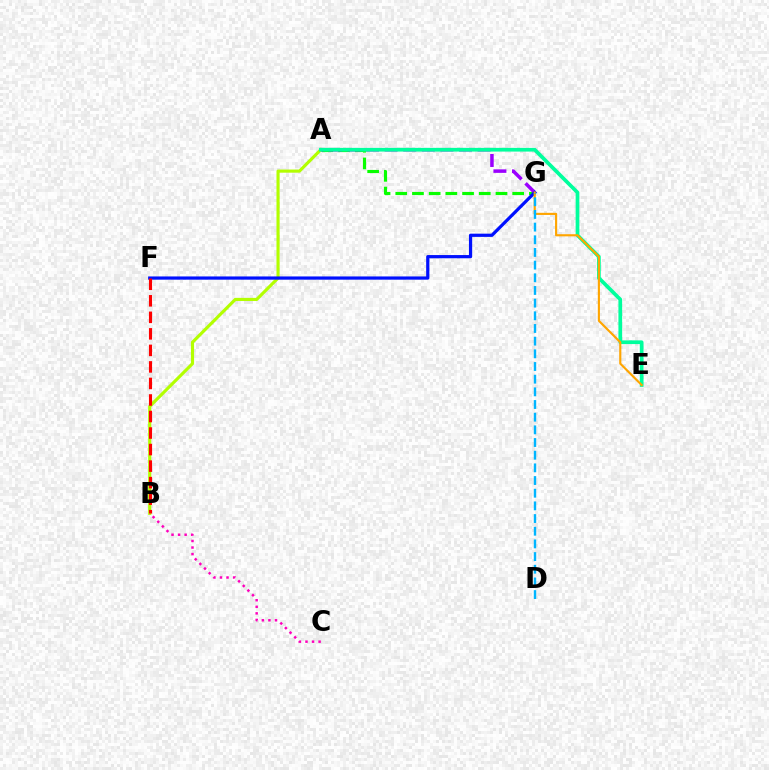{('A', 'G'): [{'color': '#08ff00', 'line_style': 'dashed', 'thickness': 2.27}, {'color': '#9b00ff', 'line_style': 'dashed', 'thickness': 2.53}], ('A', 'B'): [{'color': '#b3ff00', 'line_style': 'solid', 'thickness': 2.26}], ('F', 'G'): [{'color': '#0010ff', 'line_style': 'solid', 'thickness': 2.32}], ('A', 'E'): [{'color': '#00ff9d', 'line_style': 'solid', 'thickness': 2.67}], ('E', 'G'): [{'color': '#ffa500', 'line_style': 'solid', 'thickness': 1.54}], ('D', 'G'): [{'color': '#00b5ff', 'line_style': 'dashed', 'thickness': 1.72}], ('B', 'F'): [{'color': '#ff0000', 'line_style': 'dashed', 'thickness': 2.25}], ('B', 'C'): [{'color': '#ff00bd', 'line_style': 'dotted', 'thickness': 1.78}]}